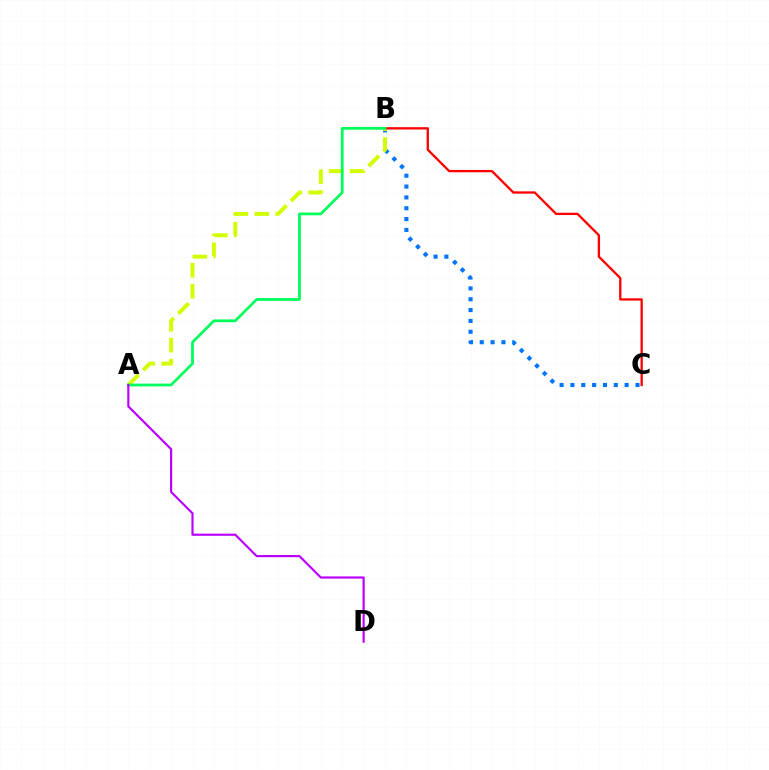{('B', 'C'): [{'color': '#0074ff', 'line_style': 'dotted', 'thickness': 2.95}, {'color': '#ff0000', 'line_style': 'solid', 'thickness': 1.66}], ('A', 'B'): [{'color': '#d1ff00', 'line_style': 'dashed', 'thickness': 2.84}, {'color': '#00ff5c', 'line_style': 'solid', 'thickness': 1.99}], ('A', 'D'): [{'color': '#b900ff', 'line_style': 'solid', 'thickness': 1.56}]}